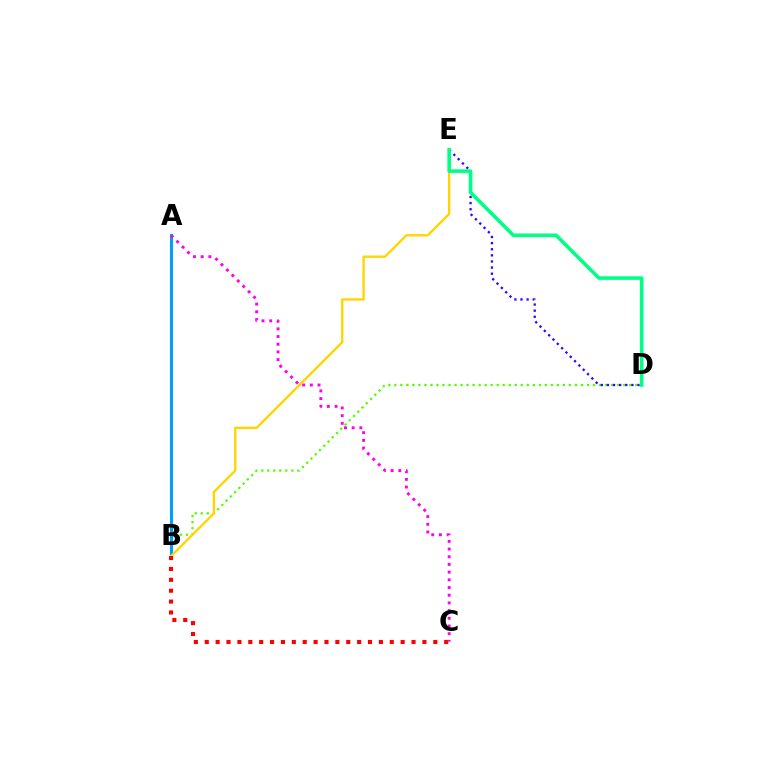{('B', 'D'): [{'color': '#4fff00', 'line_style': 'dotted', 'thickness': 1.64}], ('A', 'B'): [{'color': '#009eff', 'line_style': 'solid', 'thickness': 2.21}], ('B', 'E'): [{'color': '#ffd500', 'line_style': 'solid', 'thickness': 1.69}], ('D', 'E'): [{'color': '#3700ff', 'line_style': 'dotted', 'thickness': 1.66}, {'color': '#00ff86', 'line_style': 'solid', 'thickness': 2.59}], ('B', 'C'): [{'color': '#ff0000', 'line_style': 'dotted', 'thickness': 2.96}], ('A', 'C'): [{'color': '#ff00ed', 'line_style': 'dotted', 'thickness': 2.09}]}